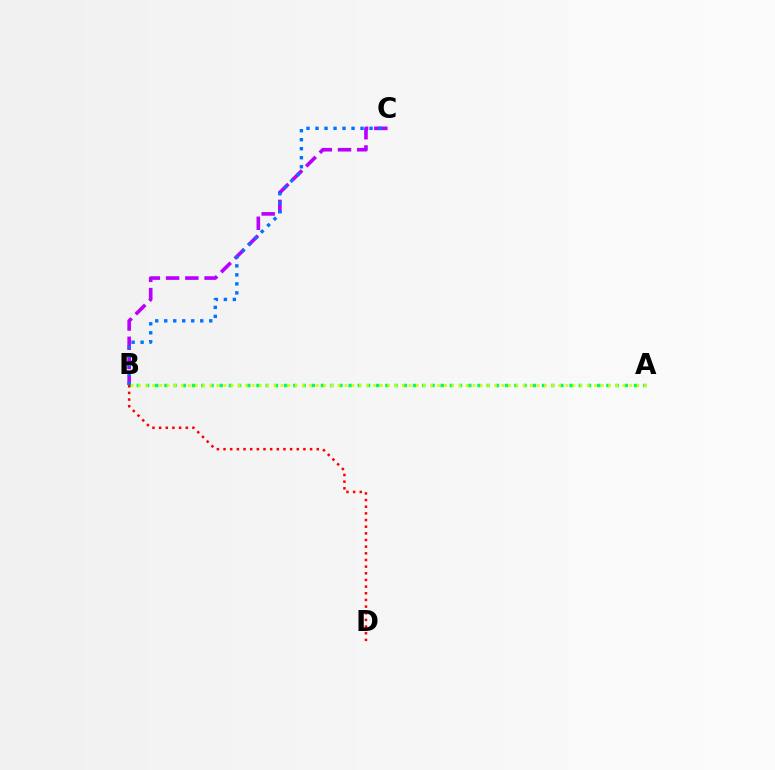{('B', 'C'): [{'color': '#b900ff', 'line_style': 'dashed', 'thickness': 2.61}, {'color': '#0074ff', 'line_style': 'dotted', 'thickness': 2.45}], ('A', 'B'): [{'color': '#00ff5c', 'line_style': 'dotted', 'thickness': 2.5}, {'color': '#d1ff00', 'line_style': 'dotted', 'thickness': 1.94}], ('B', 'D'): [{'color': '#ff0000', 'line_style': 'dotted', 'thickness': 1.81}]}